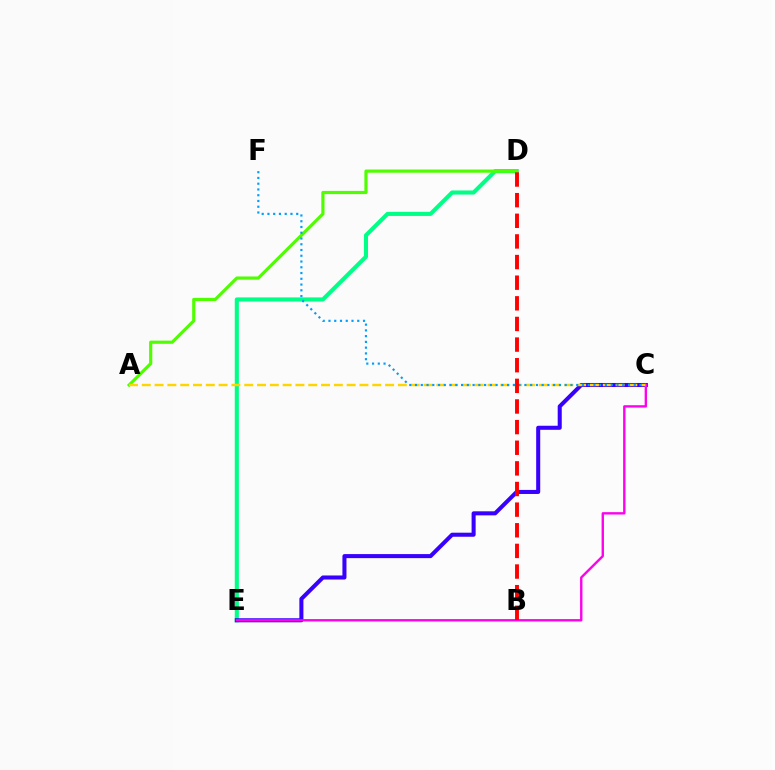{('D', 'E'): [{'color': '#00ff86', 'line_style': 'solid', 'thickness': 2.94}], ('A', 'D'): [{'color': '#4fff00', 'line_style': 'solid', 'thickness': 2.29}], ('C', 'E'): [{'color': '#3700ff', 'line_style': 'solid', 'thickness': 2.91}, {'color': '#ff00ed', 'line_style': 'solid', 'thickness': 1.71}], ('A', 'C'): [{'color': '#ffd500', 'line_style': 'dashed', 'thickness': 1.74}], ('C', 'F'): [{'color': '#009eff', 'line_style': 'dotted', 'thickness': 1.56}], ('B', 'D'): [{'color': '#ff0000', 'line_style': 'dashed', 'thickness': 2.8}]}